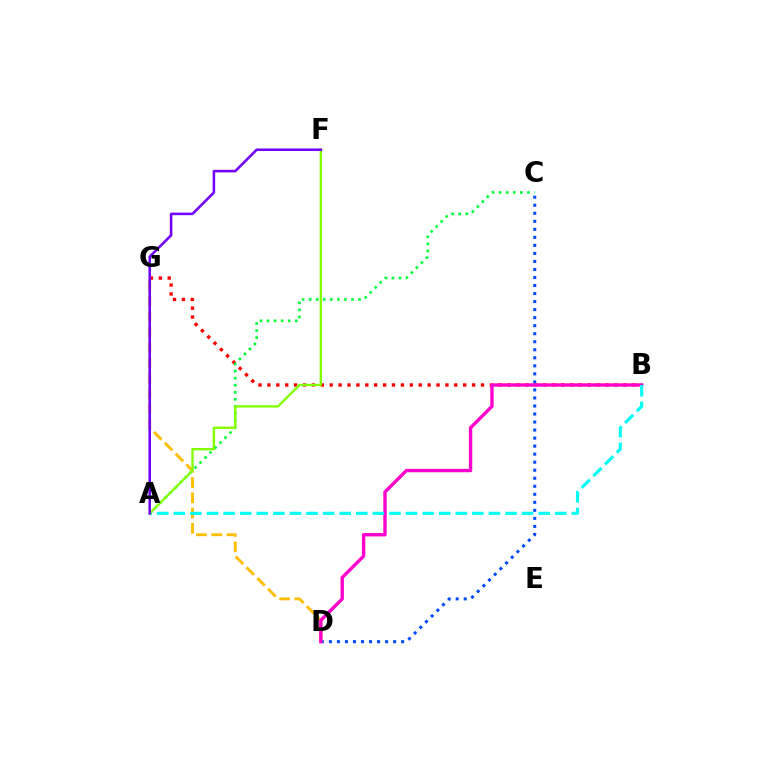{('B', 'G'): [{'color': '#ff0000', 'line_style': 'dotted', 'thickness': 2.42}], ('C', 'D'): [{'color': '#004bff', 'line_style': 'dotted', 'thickness': 2.18}], ('D', 'G'): [{'color': '#ffbd00', 'line_style': 'dashed', 'thickness': 2.08}], ('B', 'D'): [{'color': '#ff00cf', 'line_style': 'solid', 'thickness': 2.43}], ('A', 'C'): [{'color': '#00ff39', 'line_style': 'dotted', 'thickness': 1.92}], ('A', 'B'): [{'color': '#00fff6', 'line_style': 'dashed', 'thickness': 2.25}], ('A', 'F'): [{'color': '#84ff00', 'line_style': 'solid', 'thickness': 1.71}, {'color': '#7200ff', 'line_style': 'solid', 'thickness': 1.85}]}